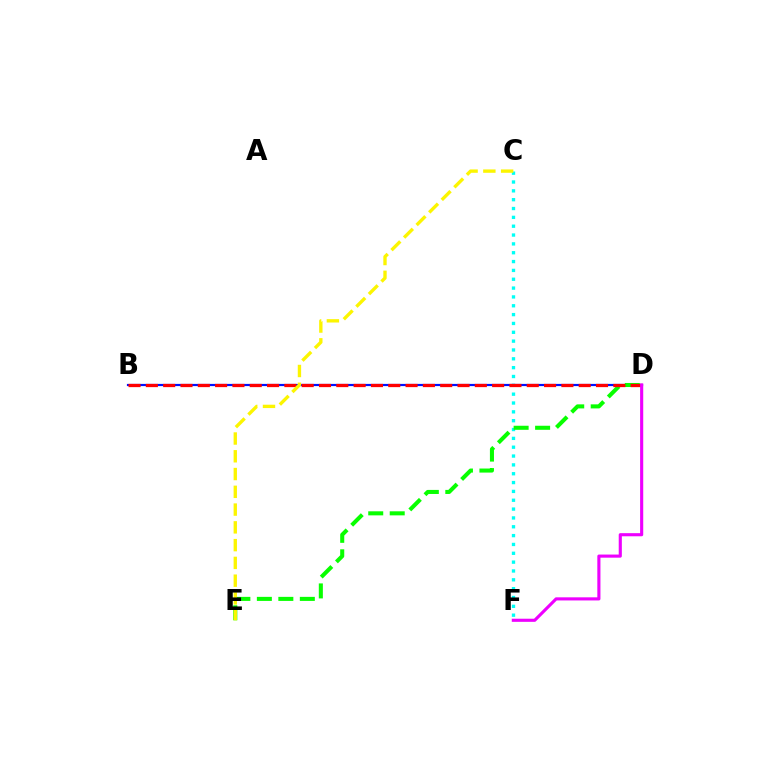{('C', 'F'): [{'color': '#00fff6', 'line_style': 'dotted', 'thickness': 2.4}], ('B', 'D'): [{'color': '#0010ff', 'line_style': 'solid', 'thickness': 1.58}, {'color': '#ff0000', 'line_style': 'dashed', 'thickness': 2.35}], ('D', 'E'): [{'color': '#08ff00', 'line_style': 'dashed', 'thickness': 2.92}], ('D', 'F'): [{'color': '#ee00ff', 'line_style': 'solid', 'thickness': 2.25}], ('C', 'E'): [{'color': '#fcf500', 'line_style': 'dashed', 'thickness': 2.41}]}